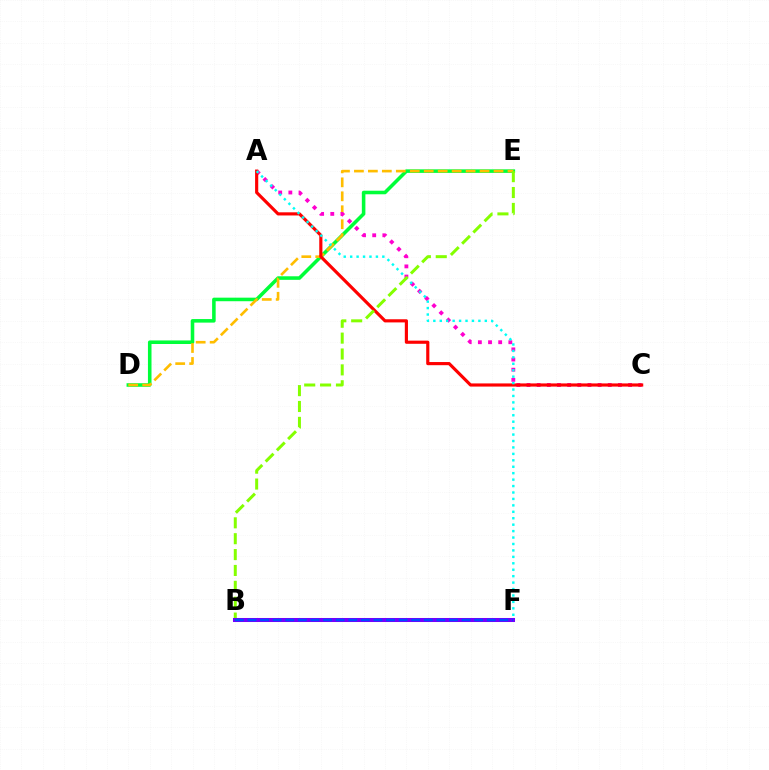{('D', 'E'): [{'color': '#00ff39', 'line_style': 'solid', 'thickness': 2.56}, {'color': '#ffbd00', 'line_style': 'dashed', 'thickness': 1.9}], ('A', 'C'): [{'color': '#ff00cf', 'line_style': 'dotted', 'thickness': 2.76}, {'color': '#ff0000', 'line_style': 'solid', 'thickness': 2.27}], ('A', 'F'): [{'color': '#00fff6', 'line_style': 'dotted', 'thickness': 1.75}], ('B', 'E'): [{'color': '#84ff00', 'line_style': 'dashed', 'thickness': 2.16}], ('B', 'F'): [{'color': '#7200ff', 'line_style': 'solid', 'thickness': 2.9}, {'color': '#004bff', 'line_style': 'dashed', 'thickness': 1.71}]}